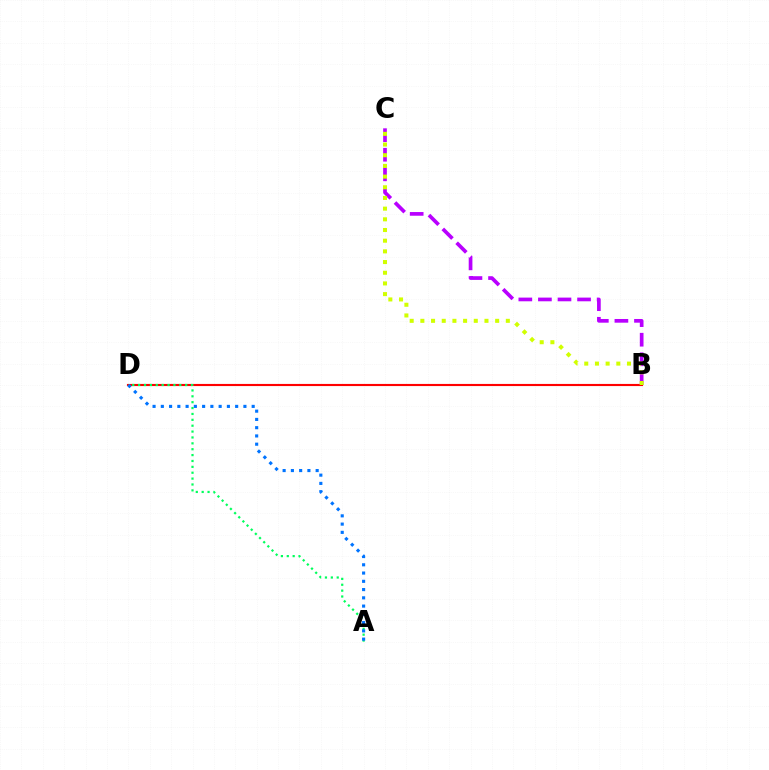{('B', 'D'): [{'color': '#ff0000', 'line_style': 'solid', 'thickness': 1.54}], ('B', 'C'): [{'color': '#b900ff', 'line_style': 'dashed', 'thickness': 2.66}, {'color': '#d1ff00', 'line_style': 'dotted', 'thickness': 2.9}], ('A', 'D'): [{'color': '#00ff5c', 'line_style': 'dotted', 'thickness': 1.6}, {'color': '#0074ff', 'line_style': 'dotted', 'thickness': 2.24}]}